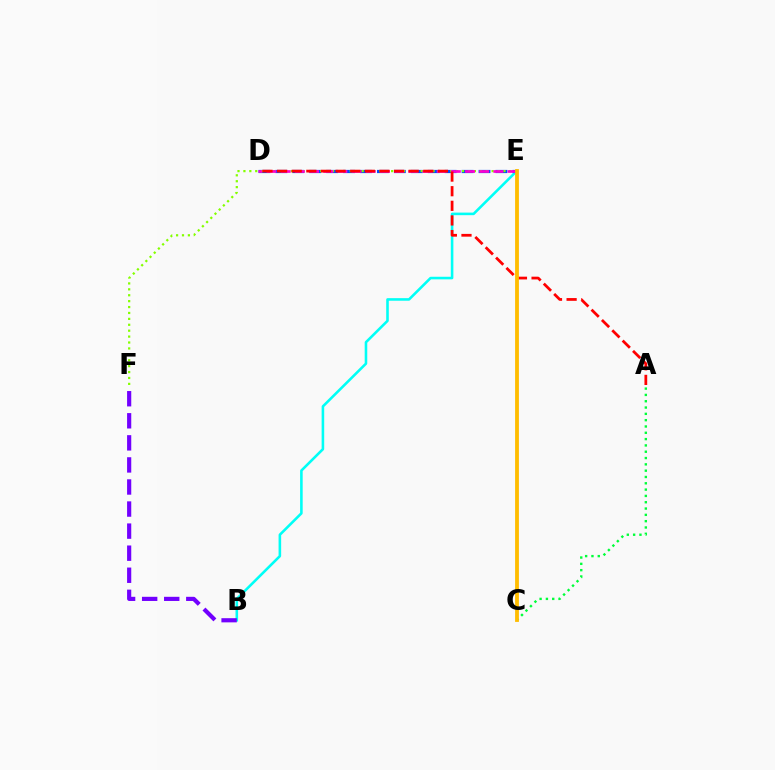{('B', 'E'): [{'color': '#00fff6', 'line_style': 'solid', 'thickness': 1.86}], ('D', 'E'): [{'color': '#004bff', 'line_style': 'dashed', 'thickness': 2.3}, {'color': '#ff00cf', 'line_style': 'dashed', 'thickness': 1.93}], ('E', 'F'): [{'color': '#84ff00', 'line_style': 'dotted', 'thickness': 1.61}], ('A', 'D'): [{'color': '#ff0000', 'line_style': 'dashed', 'thickness': 1.99}], ('B', 'F'): [{'color': '#7200ff', 'line_style': 'dashed', 'thickness': 3.0}], ('A', 'C'): [{'color': '#00ff39', 'line_style': 'dotted', 'thickness': 1.72}], ('C', 'E'): [{'color': '#ffbd00', 'line_style': 'solid', 'thickness': 2.75}]}